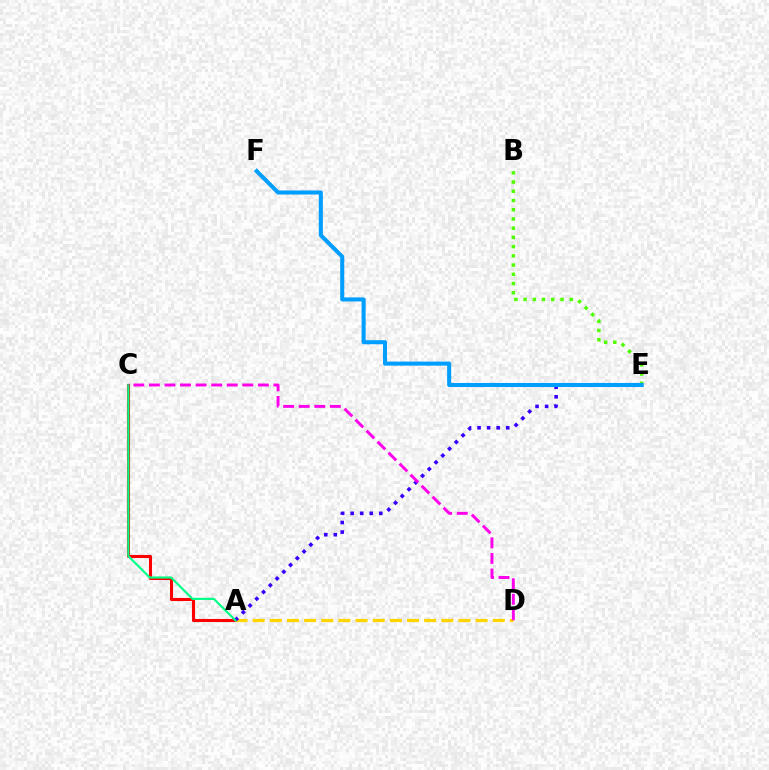{('A', 'C'): [{'color': '#ff0000', 'line_style': 'solid', 'thickness': 2.22}, {'color': '#00ff86', 'line_style': 'solid', 'thickness': 1.54}], ('A', 'D'): [{'color': '#ffd500', 'line_style': 'dashed', 'thickness': 2.33}], ('A', 'E'): [{'color': '#3700ff', 'line_style': 'dotted', 'thickness': 2.59}], ('B', 'E'): [{'color': '#4fff00', 'line_style': 'dotted', 'thickness': 2.51}], ('E', 'F'): [{'color': '#009eff', 'line_style': 'solid', 'thickness': 2.92}], ('C', 'D'): [{'color': '#ff00ed', 'line_style': 'dashed', 'thickness': 2.11}]}